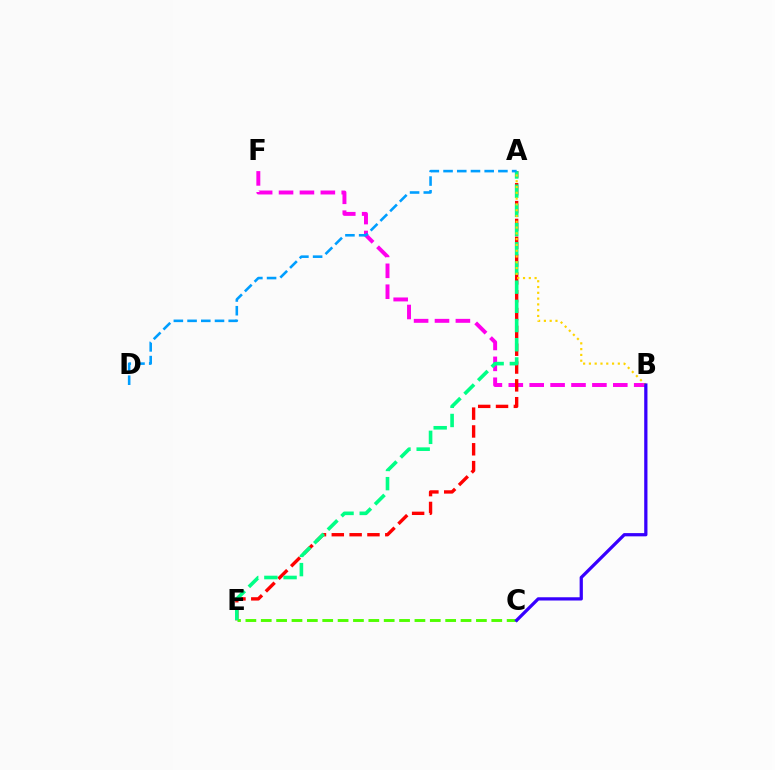{('B', 'F'): [{'color': '#ff00ed', 'line_style': 'dashed', 'thickness': 2.84}], ('A', 'E'): [{'color': '#ff0000', 'line_style': 'dashed', 'thickness': 2.42}, {'color': '#00ff86', 'line_style': 'dashed', 'thickness': 2.61}], ('C', 'E'): [{'color': '#4fff00', 'line_style': 'dashed', 'thickness': 2.09}], ('A', 'D'): [{'color': '#009eff', 'line_style': 'dashed', 'thickness': 1.86}], ('A', 'B'): [{'color': '#ffd500', 'line_style': 'dotted', 'thickness': 1.57}], ('B', 'C'): [{'color': '#3700ff', 'line_style': 'solid', 'thickness': 2.34}]}